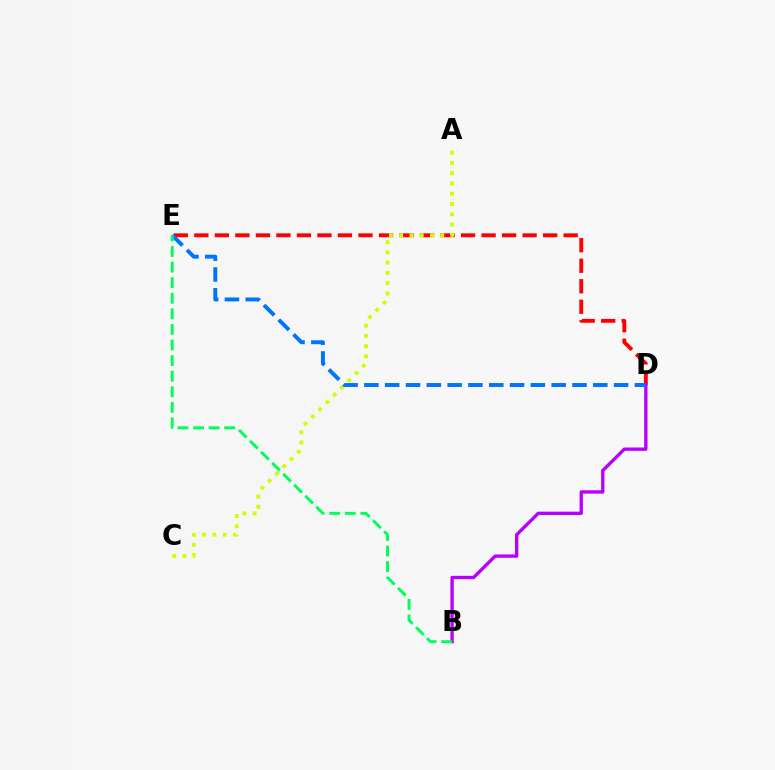{('D', 'E'): [{'color': '#ff0000', 'line_style': 'dashed', 'thickness': 2.79}, {'color': '#0074ff', 'line_style': 'dashed', 'thickness': 2.83}], ('B', 'D'): [{'color': '#b900ff', 'line_style': 'solid', 'thickness': 2.4}], ('A', 'C'): [{'color': '#d1ff00', 'line_style': 'dotted', 'thickness': 2.79}], ('B', 'E'): [{'color': '#00ff5c', 'line_style': 'dashed', 'thickness': 2.12}]}